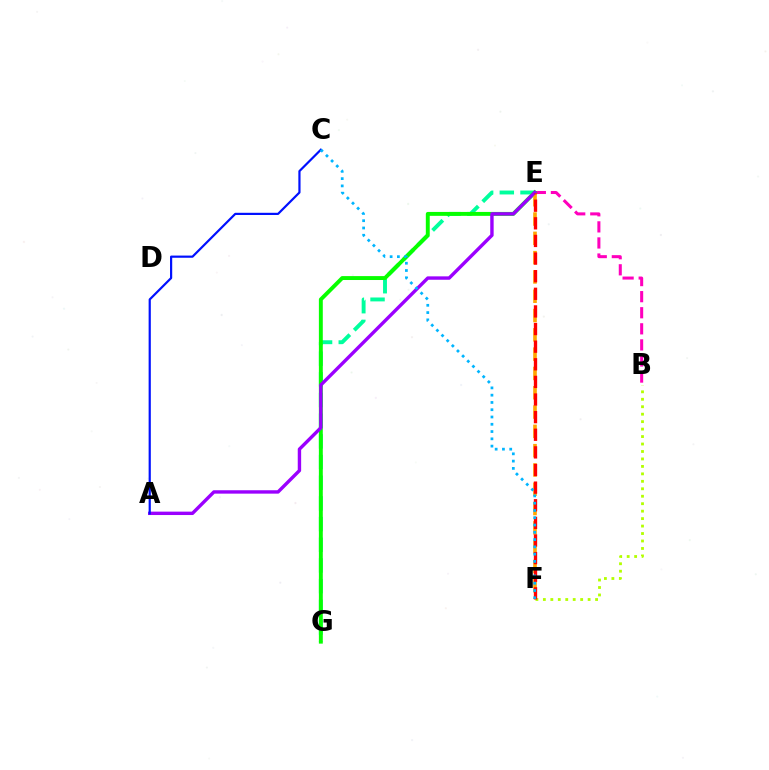{('B', 'E'): [{'color': '#ff00bd', 'line_style': 'dashed', 'thickness': 2.18}], ('E', 'G'): [{'color': '#00ff9d', 'line_style': 'dashed', 'thickness': 2.81}, {'color': '#08ff00', 'line_style': 'solid', 'thickness': 2.82}], ('E', 'F'): [{'color': '#ffa500', 'line_style': 'dashed', 'thickness': 2.62}, {'color': '#ff0000', 'line_style': 'dashed', 'thickness': 2.39}], ('A', 'E'): [{'color': '#9b00ff', 'line_style': 'solid', 'thickness': 2.45}], ('B', 'F'): [{'color': '#b3ff00', 'line_style': 'dotted', 'thickness': 2.03}], ('A', 'C'): [{'color': '#0010ff', 'line_style': 'solid', 'thickness': 1.58}], ('C', 'F'): [{'color': '#00b5ff', 'line_style': 'dotted', 'thickness': 1.98}]}